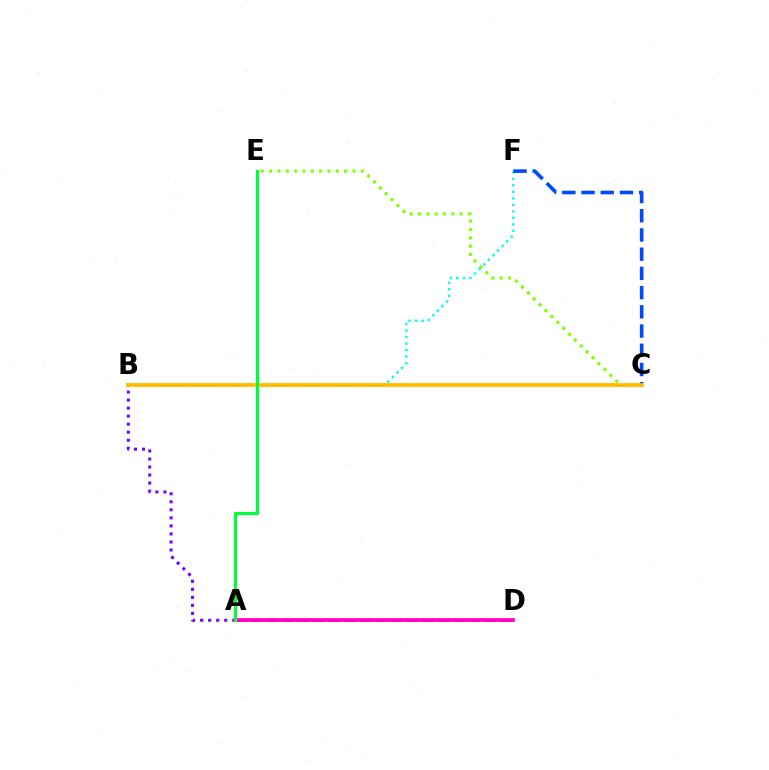{('B', 'F'): [{'color': '#00fff6', 'line_style': 'dotted', 'thickness': 1.77}], ('C', 'E'): [{'color': '#84ff00', 'line_style': 'dotted', 'thickness': 2.26}], ('C', 'F'): [{'color': '#004bff', 'line_style': 'dashed', 'thickness': 2.61}], ('A', 'D'): [{'color': '#ff0000', 'line_style': 'dashed', 'thickness': 2.12}, {'color': '#ff00cf', 'line_style': 'solid', 'thickness': 2.69}], ('A', 'B'): [{'color': '#7200ff', 'line_style': 'dotted', 'thickness': 2.18}], ('B', 'C'): [{'color': '#ffbd00', 'line_style': 'solid', 'thickness': 2.75}], ('A', 'E'): [{'color': '#00ff39', 'line_style': 'solid', 'thickness': 2.27}]}